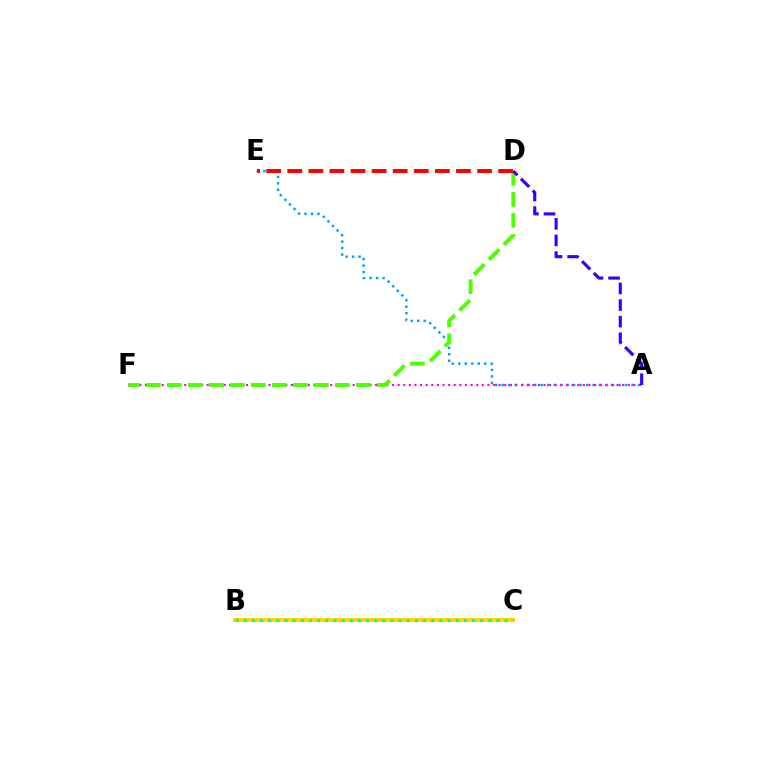{('A', 'E'): [{'color': '#009eff', 'line_style': 'dotted', 'thickness': 1.76}], ('A', 'F'): [{'color': '#ff00ed', 'line_style': 'dotted', 'thickness': 1.53}], ('D', 'F'): [{'color': '#4fff00', 'line_style': 'dashed', 'thickness': 2.85}], ('A', 'D'): [{'color': '#3700ff', 'line_style': 'dashed', 'thickness': 2.26}], ('B', 'C'): [{'color': '#ffd500', 'line_style': 'solid', 'thickness': 2.89}, {'color': '#00ff86', 'line_style': 'dotted', 'thickness': 2.22}], ('D', 'E'): [{'color': '#ff0000', 'line_style': 'dashed', 'thickness': 2.87}]}